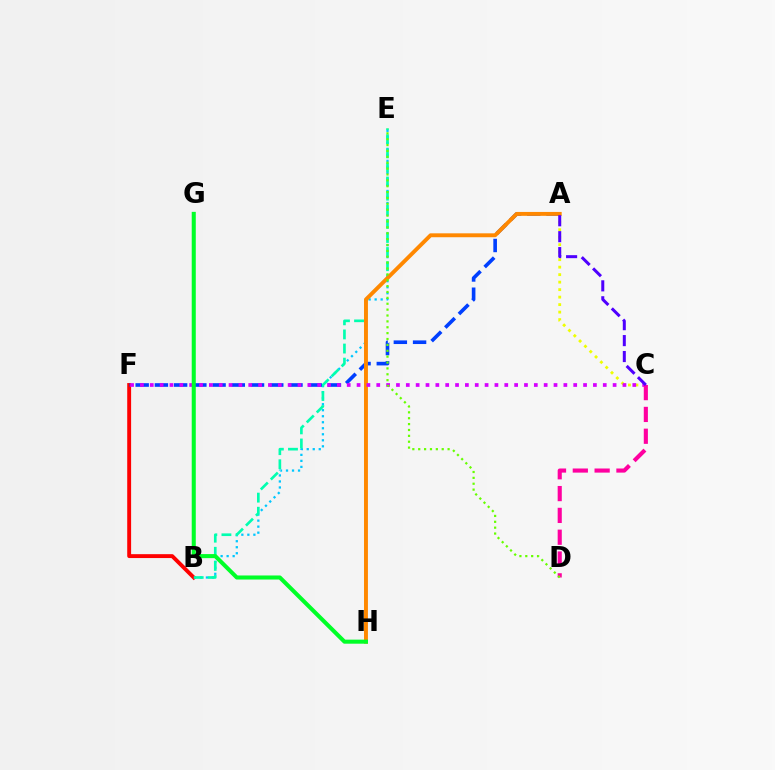{('B', 'E'): [{'color': '#00c7ff', 'line_style': 'dotted', 'thickness': 1.63}, {'color': '#00ffaf', 'line_style': 'dashed', 'thickness': 1.92}], ('B', 'F'): [{'color': '#ff0000', 'line_style': 'solid', 'thickness': 2.8}], ('A', 'C'): [{'color': '#eeff00', 'line_style': 'dotted', 'thickness': 2.04}, {'color': '#4f00ff', 'line_style': 'dashed', 'thickness': 2.16}], ('A', 'F'): [{'color': '#003fff', 'line_style': 'dashed', 'thickness': 2.61}], ('A', 'H'): [{'color': '#ff8800', 'line_style': 'solid', 'thickness': 2.81}], ('C', 'F'): [{'color': '#d600ff', 'line_style': 'dotted', 'thickness': 2.68}], ('C', 'D'): [{'color': '#ff00a0', 'line_style': 'dashed', 'thickness': 2.96}], ('D', 'E'): [{'color': '#66ff00', 'line_style': 'dotted', 'thickness': 1.6}], ('G', 'H'): [{'color': '#00ff27', 'line_style': 'solid', 'thickness': 2.92}]}